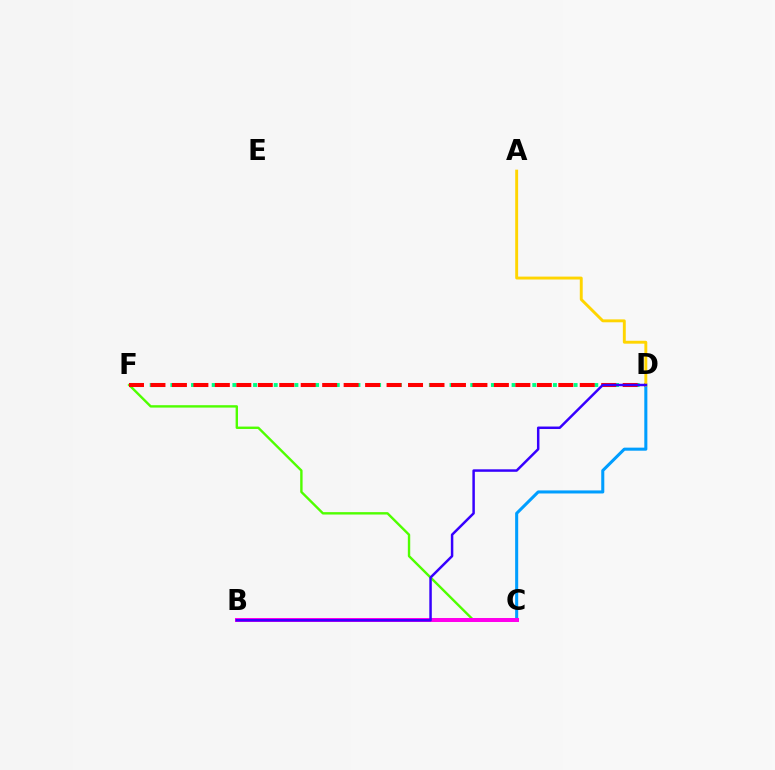{('D', 'F'): [{'color': '#00ff86', 'line_style': 'dotted', 'thickness': 2.81}, {'color': '#ff0000', 'line_style': 'dashed', 'thickness': 2.92}], ('C', 'F'): [{'color': '#4fff00', 'line_style': 'solid', 'thickness': 1.72}], ('C', 'D'): [{'color': '#009eff', 'line_style': 'solid', 'thickness': 2.2}], ('A', 'D'): [{'color': '#ffd500', 'line_style': 'solid', 'thickness': 2.09}], ('B', 'C'): [{'color': '#ff00ed', 'line_style': 'solid', 'thickness': 2.88}], ('B', 'D'): [{'color': '#3700ff', 'line_style': 'solid', 'thickness': 1.79}]}